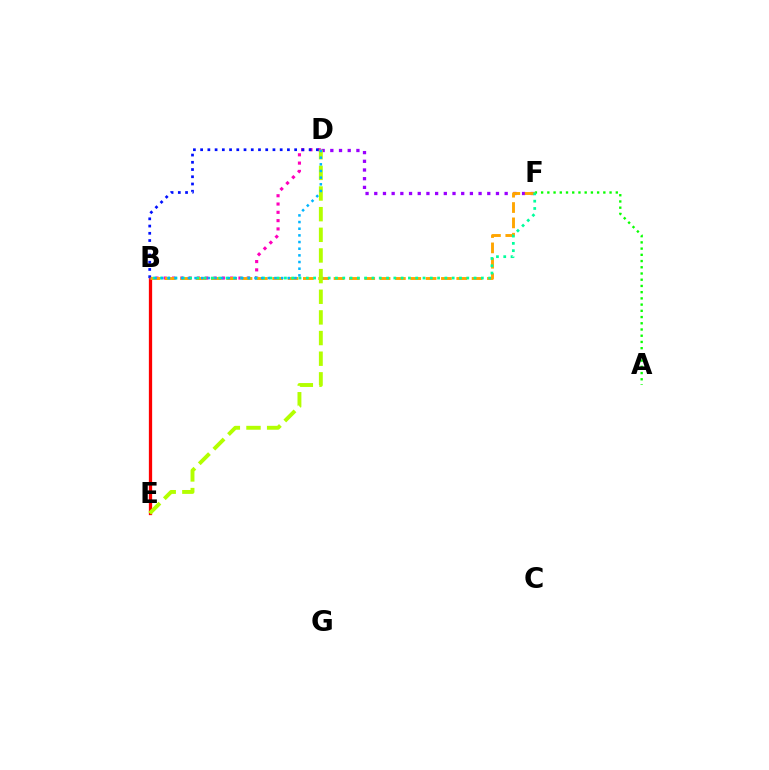{('B', 'E'): [{'color': '#ff0000', 'line_style': 'solid', 'thickness': 2.36}], ('D', 'F'): [{'color': '#9b00ff', 'line_style': 'dotted', 'thickness': 2.36}], ('B', 'D'): [{'color': '#ff00bd', 'line_style': 'dotted', 'thickness': 2.25}, {'color': '#0010ff', 'line_style': 'dotted', 'thickness': 1.96}, {'color': '#00b5ff', 'line_style': 'dotted', 'thickness': 1.81}], ('A', 'F'): [{'color': '#08ff00', 'line_style': 'dotted', 'thickness': 1.69}], ('B', 'F'): [{'color': '#ffa500', 'line_style': 'dashed', 'thickness': 2.08}, {'color': '#00ff9d', 'line_style': 'dotted', 'thickness': 1.98}], ('D', 'E'): [{'color': '#b3ff00', 'line_style': 'dashed', 'thickness': 2.8}]}